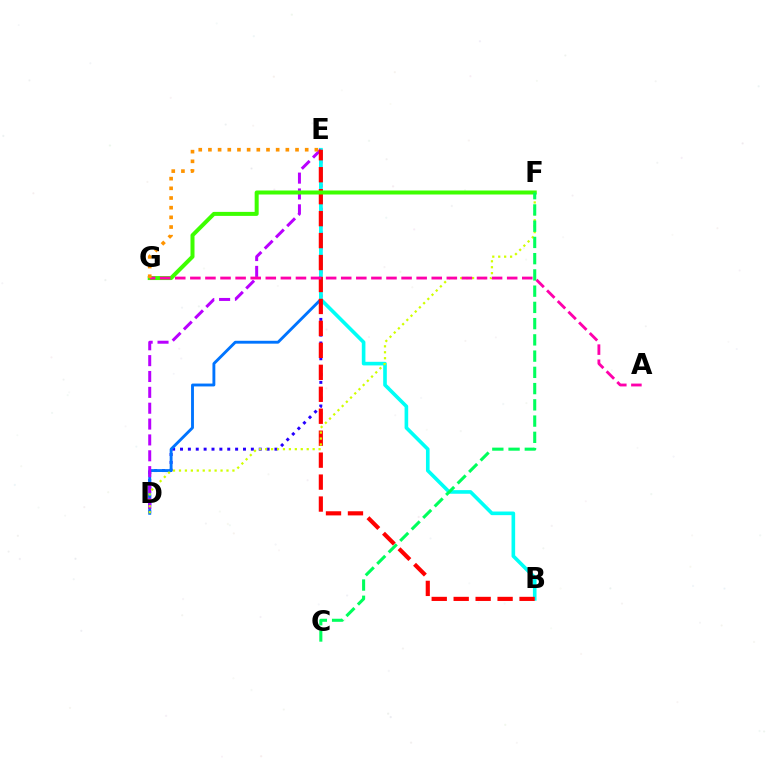{('D', 'E'): [{'color': '#2500ff', 'line_style': 'dotted', 'thickness': 2.14}, {'color': '#0074ff', 'line_style': 'solid', 'thickness': 2.07}, {'color': '#b900ff', 'line_style': 'dashed', 'thickness': 2.15}], ('B', 'E'): [{'color': '#00fff6', 'line_style': 'solid', 'thickness': 2.61}, {'color': '#ff0000', 'line_style': 'dashed', 'thickness': 2.98}], ('F', 'G'): [{'color': '#3dff00', 'line_style': 'solid', 'thickness': 2.89}], ('D', 'F'): [{'color': '#d1ff00', 'line_style': 'dotted', 'thickness': 1.61}], ('A', 'G'): [{'color': '#ff00ac', 'line_style': 'dashed', 'thickness': 2.05}], ('C', 'F'): [{'color': '#00ff5c', 'line_style': 'dashed', 'thickness': 2.21}], ('E', 'G'): [{'color': '#ff9400', 'line_style': 'dotted', 'thickness': 2.63}]}